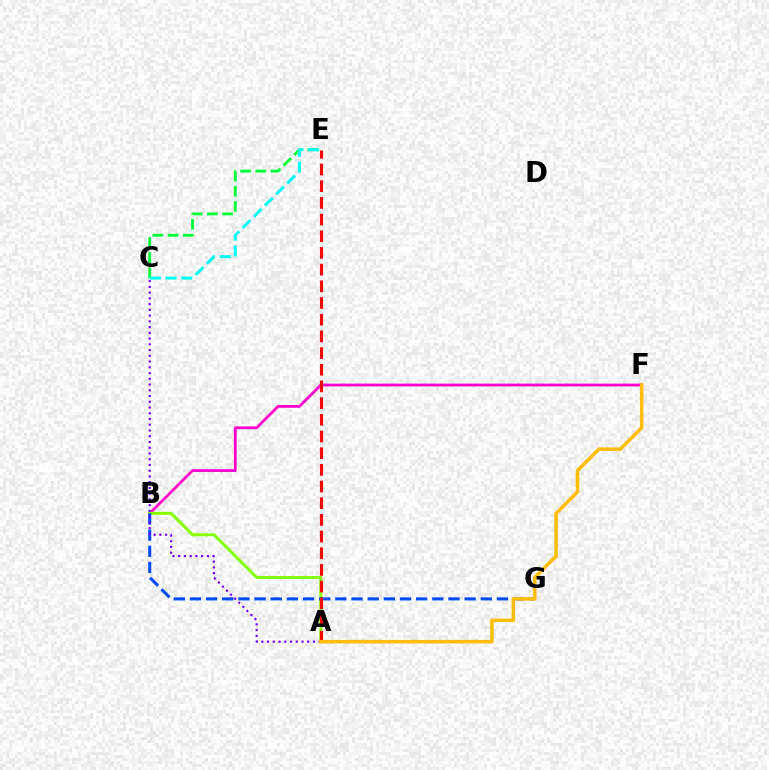{('B', 'F'): [{'color': '#ff00cf', 'line_style': 'solid', 'thickness': 2.01}], ('A', 'B'): [{'color': '#84ff00', 'line_style': 'solid', 'thickness': 2.16}], ('B', 'G'): [{'color': '#004bff', 'line_style': 'dashed', 'thickness': 2.2}], ('C', 'E'): [{'color': '#00ff39', 'line_style': 'dashed', 'thickness': 2.06}, {'color': '#00fff6', 'line_style': 'dashed', 'thickness': 2.14}], ('A', 'E'): [{'color': '#ff0000', 'line_style': 'dashed', 'thickness': 2.27}], ('A', 'C'): [{'color': '#7200ff', 'line_style': 'dotted', 'thickness': 1.56}], ('A', 'F'): [{'color': '#ffbd00', 'line_style': 'solid', 'thickness': 2.52}]}